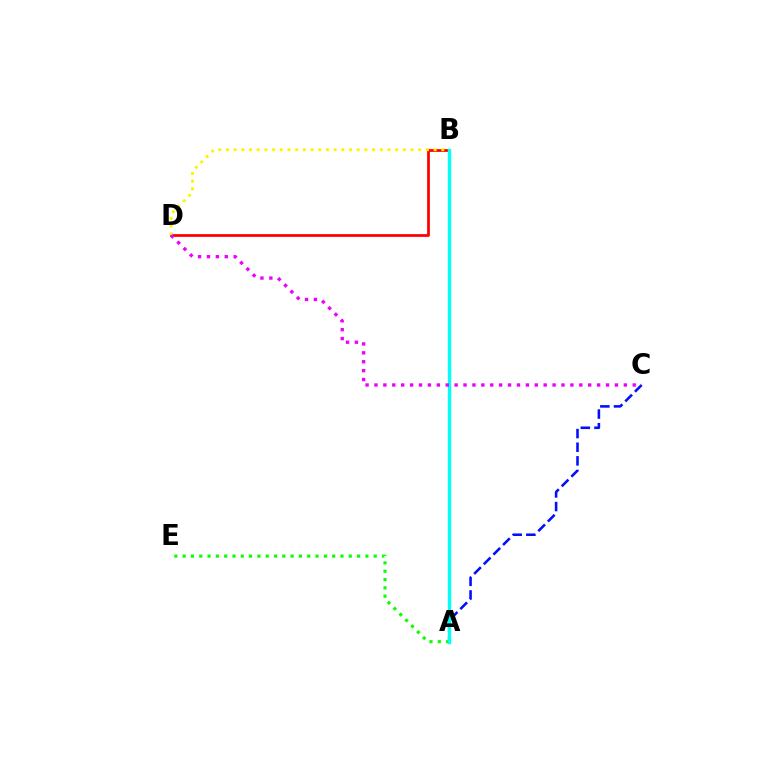{('B', 'D'): [{'color': '#ff0000', 'line_style': 'solid', 'thickness': 1.98}, {'color': '#fcf500', 'line_style': 'dotted', 'thickness': 2.09}], ('A', 'C'): [{'color': '#0010ff', 'line_style': 'dashed', 'thickness': 1.85}], ('A', 'E'): [{'color': '#08ff00', 'line_style': 'dotted', 'thickness': 2.26}], ('A', 'B'): [{'color': '#00fff6', 'line_style': 'solid', 'thickness': 2.44}], ('C', 'D'): [{'color': '#ee00ff', 'line_style': 'dotted', 'thickness': 2.42}]}